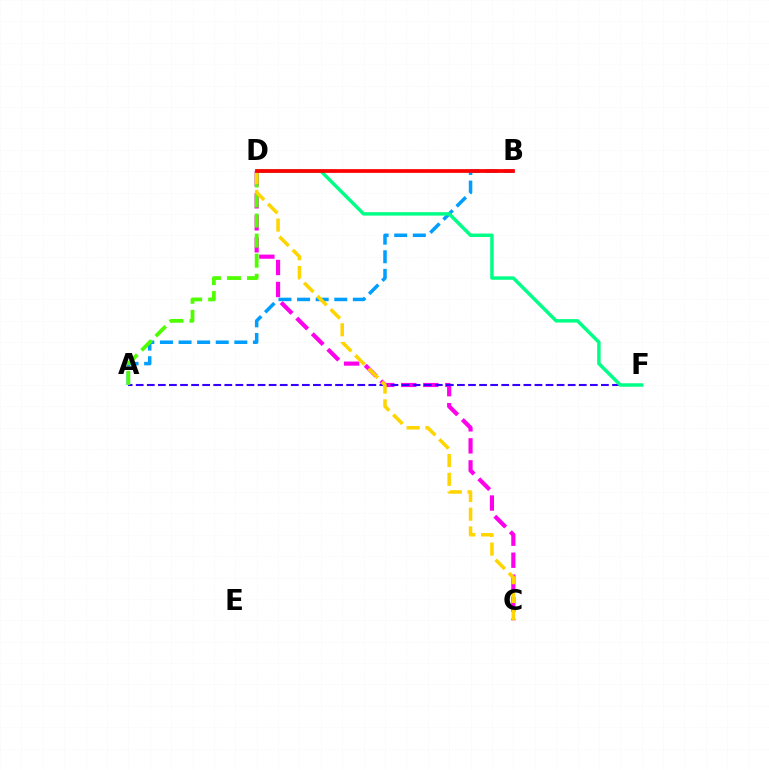{('C', 'D'): [{'color': '#ff00ed', 'line_style': 'dashed', 'thickness': 2.99}, {'color': '#ffd500', 'line_style': 'dashed', 'thickness': 2.55}], ('A', 'B'): [{'color': '#009eff', 'line_style': 'dashed', 'thickness': 2.53}], ('A', 'F'): [{'color': '#3700ff', 'line_style': 'dashed', 'thickness': 1.5}], ('A', 'D'): [{'color': '#4fff00', 'line_style': 'dashed', 'thickness': 2.72}], ('D', 'F'): [{'color': '#00ff86', 'line_style': 'solid', 'thickness': 2.48}], ('B', 'D'): [{'color': '#ff0000', 'line_style': 'solid', 'thickness': 2.7}]}